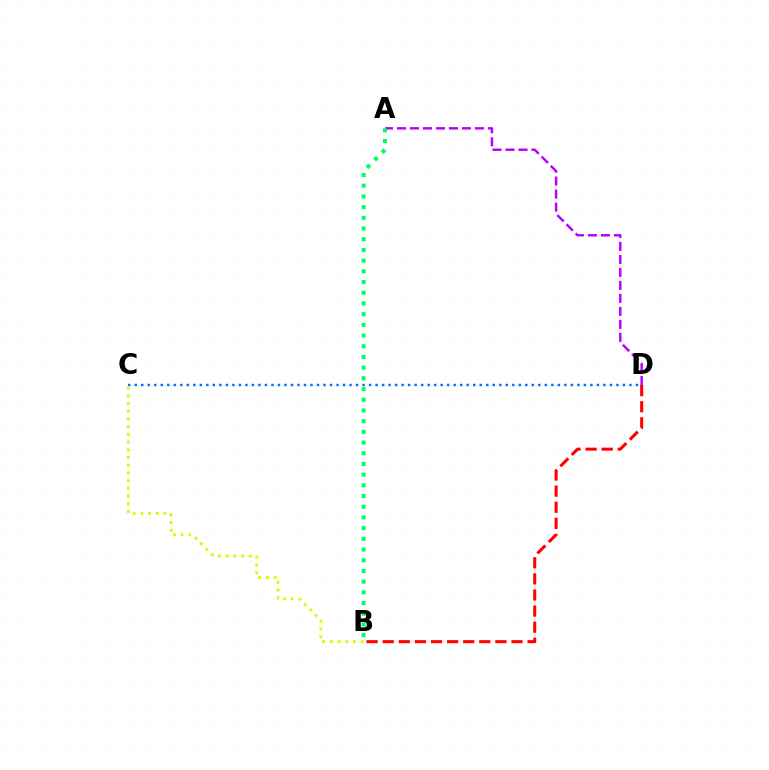{('B', 'D'): [{'color': '#ff0000', 'line_style': 'dashed', 'thickness': 2.19}], ('A', 'D'): [{'color': '#b900ff', 'line_style': 'dashed', 'thickness': 1.77}], ('C', 'D'): [{'color': '#0074ff', 'line_style': 'dotted', 'thickness': 1.77}], ('B', 'C'): [{'color': '#d1ff00', 'line_style': 'dotted', 'thickness': 2.09}], ('A', 'B'): [{'color': '#00ff5c', 'line_style': 'dotted', 'thickness': 2.91}]}